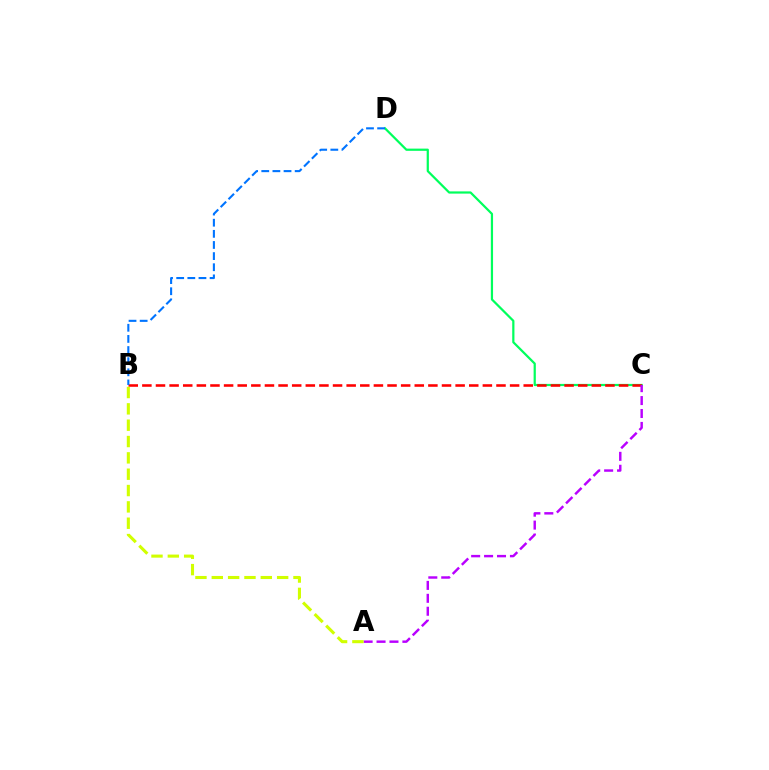{('C', 'D'): [{'color': '#00ff5c', 'line_style': 'solid', 'thickness': 1.6}], ('B', 'C'): [{'color': '#ff0000', 'line_style': 'dashed', 'thickness': 1.85}], ('A', 'C'): [{'color': '#b900ff', 'line_style': 'dashed', 'thickness': 1.76}], ('A', 'B'): [{'color': '#d1ff00', 'line_style': 'dashed', 'thickness': 2.22}], ('B', 'D'): [{'color': '#0074ff', 'line_style': 'dashed', 'thickness': 1.51}]}